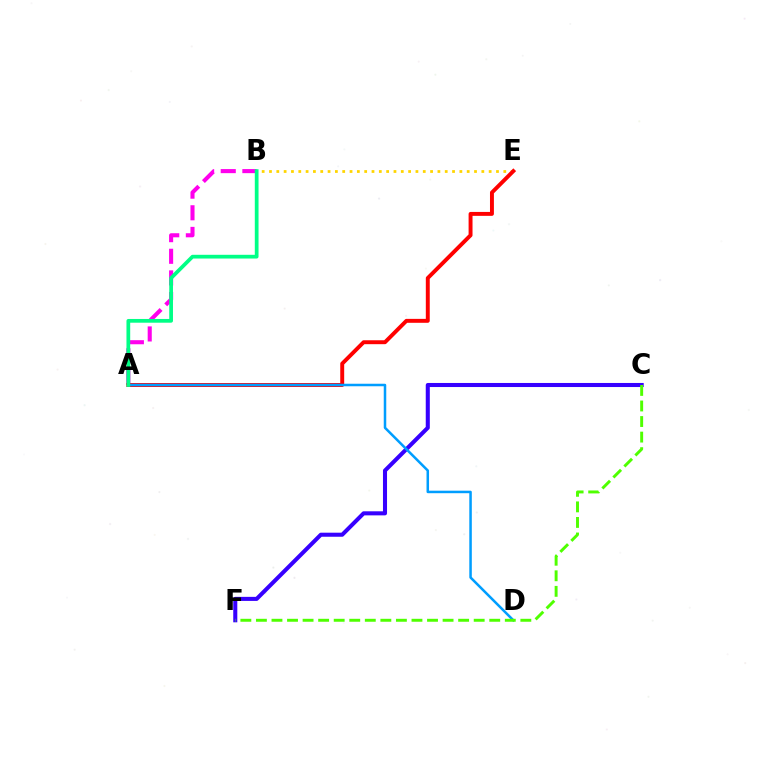{('B', 'E'): [{'color': '#ffd500', 'line_style': 'dotted', 'thickness': 1.99}], ('C', 'F'): [{'color': '#3700ff', 'line_style': 'solid', 'thickness': 2.92}, {'color': '#4fff00', 'line_style': 'dashed', 'thickness': 2.11}], ('A', 'B'): [{'color': '#ff00ed', 'line_style': 'dashed', 'thickness': 2.94}, {'color': '#00ff86', 'line_style': 'solid', 'thickness': 2.69}], ('A', 'E'): [{'color': '#ff0000', 'line_style': 'solid', 'thickness': 2.83}], ('A', 'D'): [{'color': '#009eff', 'line_style': 'solid', 'thickness': 1.81}]}